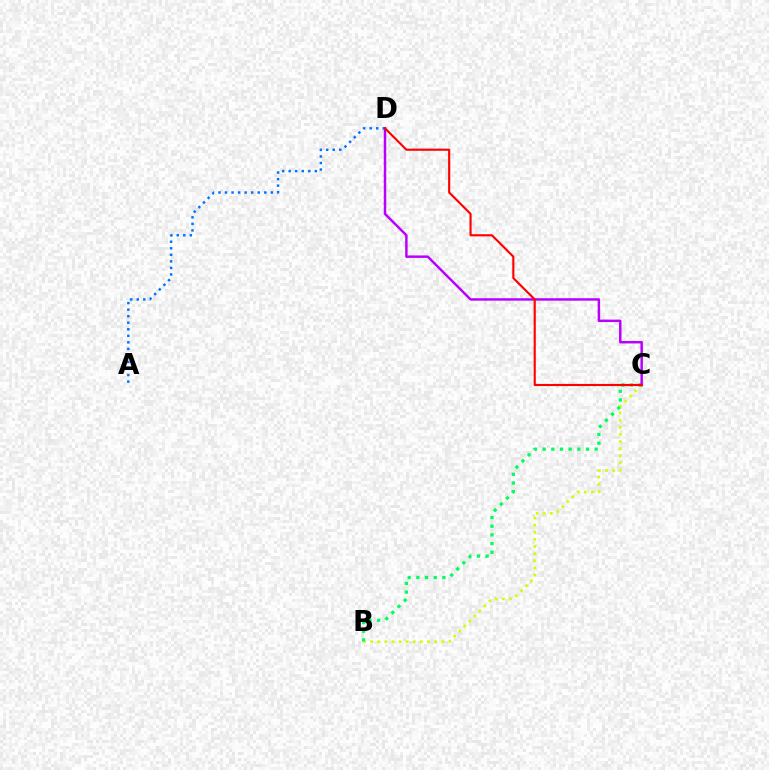{('B', 'C'): [{'color': '#d1ff00', 'line_style': 'dotted', 'thickness': 1.93}, {'color': '#00ff5c', 'line_style': 'dotted', 'thickness': 2.36}], ('C', 'D'): [{'color': '#b900ff', 'line_style': 'solid', 'thickness': 1.77}, {'color': '#ff0000', 'line_style': 'solid', 'thickness': 1.53}], ('A', 'D'): [{'color': '#0074ff', 'line_style': 'dotted', 'thickness': 1.78}]}